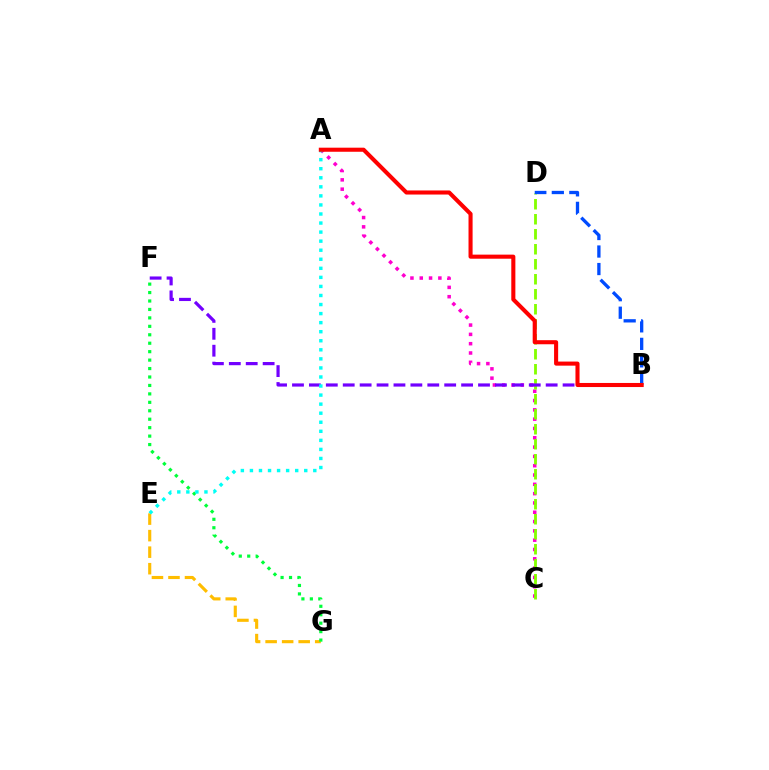{('E', 'G'): [{'color': '#ffbd00', 'line_style': 'dashed', 'thickness': 2.25}], ('A', 'C'): [{'color': '#ff00cf', 'line_style': 'dotted', 'thickness': 2.53}], ('F', 'G'): [{'color': '#00ff39', 'line_style': 'dotted', 'thickness': 2.29}], ('C', 'D'): [{'color': '#84ff00', 'line_style': 'dashed', 'thickness': 2.04}], ('B', 'F'): [{'color': '#7200ff', 'line_style': 'dashed', 'thickness': 2.3}], ('A', 'E'): [{'color': '#00fff6', 'line_style': 'dotted', 'thickness': 2.46}], ('B', 'D'): [{'color': '#004bff', 'line_style': 'dashed', 'thickness': 2.38}], ('A', 'B'): [{'color': '#ff0000', 'line_style': 'solid', 'thickness': 2.94}]}